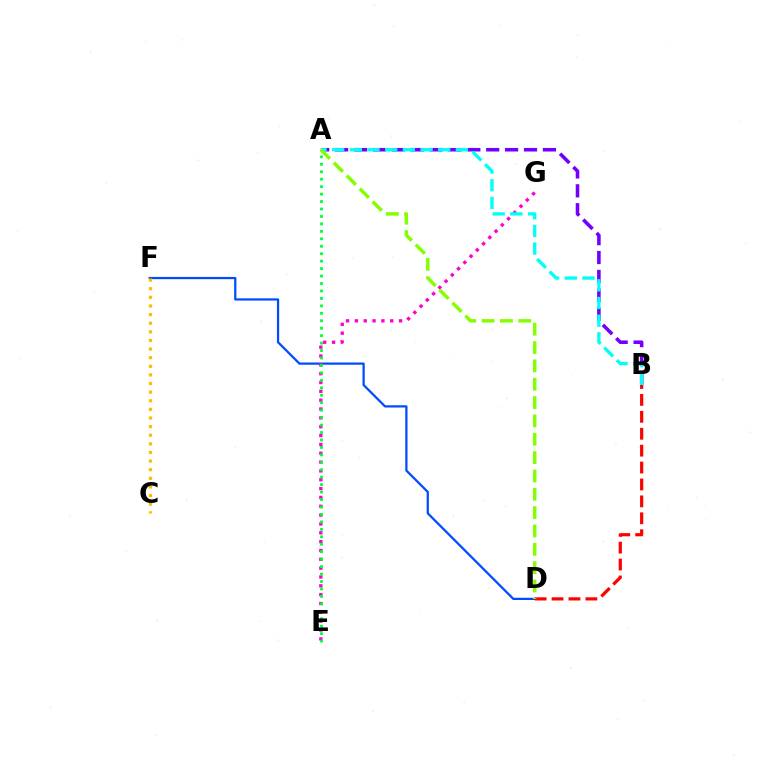{('D', 'F'): [{'color': '#004bff', 'line_style': 'solid', 'thickness': 1.61}], ('A', 'B'): [{'color': '#7200ff', 'line_style': 'dashed', 'thickness': 2.57}, {'color': '#00fff6', 'line_style': 'dashed', 'thickness': 2.4}], ('B', 'D'): [{'color': '#ff0000', 'line_style': 'dashed', 'thickness': 2.3}], ('E', 'G'): [{'color': '#ff00cf', 'line_style': 'dotted', 'thickness': 2.4}], ('C', 'F'): [{'color': '#ffbd00', 'line_style': 'dotted', 'thickness': 2.34}], ('A', 'E'): [{'color': '#00ff39', 'line_style': 'dotted', 'thickness': 2.02}], ('A', 'D'): [{'color': '#84ff00', 'line_style': 'dashed', 'thickness': 2.49}]}